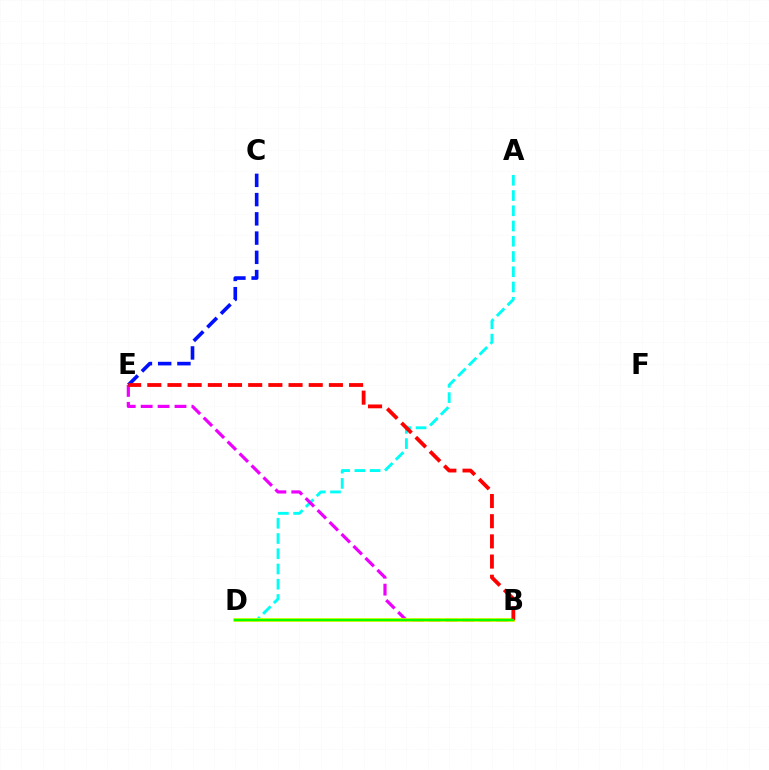{('A', 'D'): [{'color': '#00fff6', 'line_style': 'dashed', 'thickness': 2.07}], ('B', 'E'): [{'color': '#ee00ff', 'line_style': 'dashed', 'thickness': 2.3}, {'color': '#ff0000', 'line_style': 'dashed', 'thickness': 2.74}], ('C', 'E'): [{'color': '#0010ff', 'line_style': 'dashed', 'thickness': 2.61}], ('B', 'D'): [{'color': '#fcf500', 'line_style': 'solid', 'thickness': 2.7}, {'color': '#08ff00', 'line_style': 'solid', 'thickness': 1.75}]}